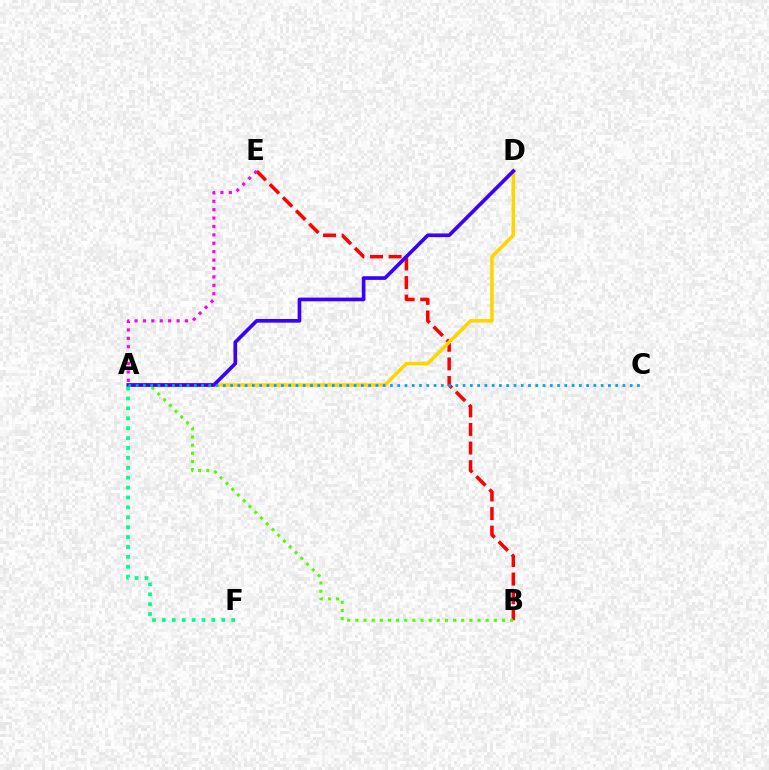{('B', 'E'): [{'color': '#ff0000', 'line_style': 'dashed', 'thickness': 2.53}], ('A', 'D'): [{'color': '#ffd500', 'line_style': 'solid', 'thickness': 2.57}, {'color': '#3700ff', 'line_style': 'solid', 'thickness': 2.63}], ('A', 'B'): [{'color': '#4fff00', 'line_style': 'dotted', 'thickness': 2.21}], ('A', 'E'): [{'color': '#ff00ed', 'line_style': 'dotted', 'thickness': 2.28}], ('A', 'C'): [{'color': '#009eff', 'line_style': 'dotted', 'thickness': 1.97}], ('A', 'F'): [{'color': '#00ff86', 'line_style': 'dotted', 'thickness': 2.69}]}